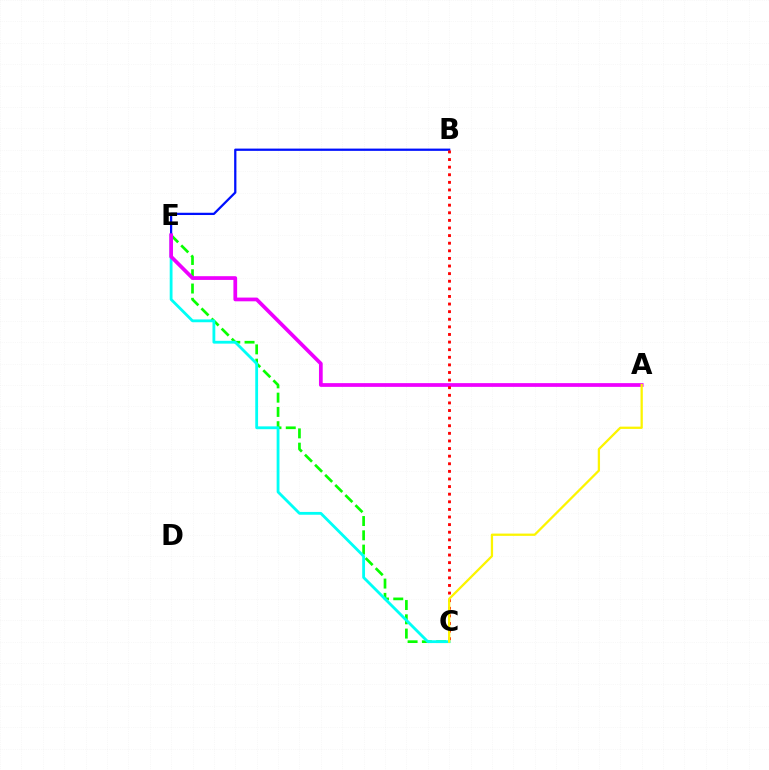{('C', 'E'): [{'color': '#08ff00', 'line_style': 'dashed', 'thickness': 1.94}, {'color': '#00fff6', 'line_style': 'solid', 'thickness': 2.03}], ('B', 'E'): [{'color': '#0010ff', 'line_style': 'solid', 'thickness': 1.63}], ('A', 'E'): [{'color': '#ee00ff', 'line_style': 'solid', 'thickness': 2.69}], ('B', 'C'): [{'color': '#ff0000', 'line_style': 'dotted', 'thickness': 2.07}], ('A', 'C'): [{'color': '#fcf500', 'line_style': 'solid', 'thickness': 1.64}]}